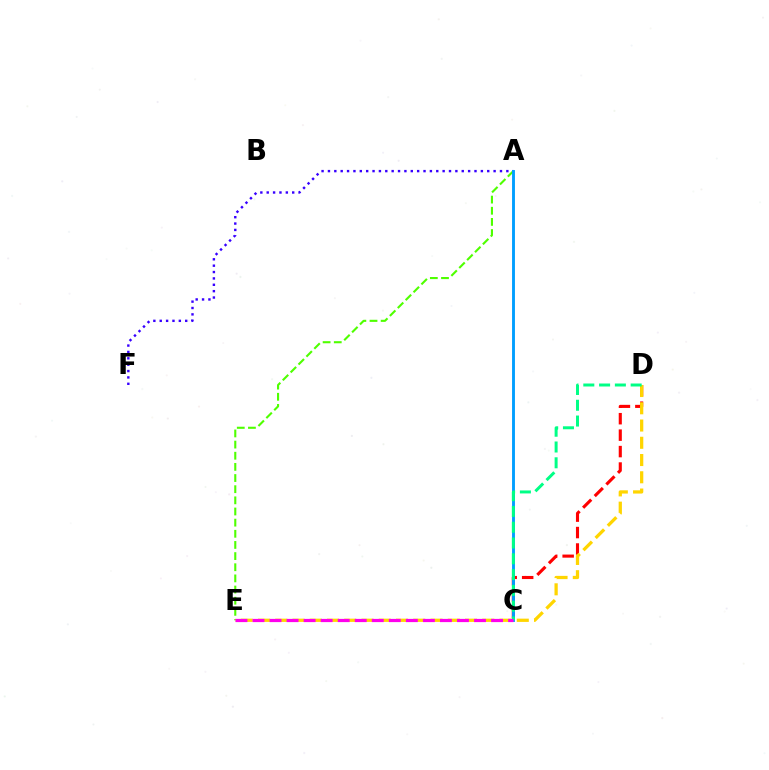{('C', 'D'): [{'color': '#ff0000', 'line_style': 'dashed', 'thickness': 2.23}, {'color': '#00ff86', 'line_style': 'dashed', 'thickness': 2.14}], ('A', 'F'): [{'color': '#3700ff', 'line_style': 'dotted', 'thickness': 1.73}], ('A', 'E'): [{'color': '#4fff00', 'line_style': 'dashed', 'thickness': 1.51}], ('A', 'C'): [{'color': '#009eff', 'line_style': 'solid', 'thickness': 2.08}], ('D', 'E'): [{'color': '#ffd500', 'line_style': 'dashed', 'thickness': 2.34}], ('C', 'E'): [{'color': '#ff00ed', 'line_style': 'dashed', 'thickness': 2.31}]}